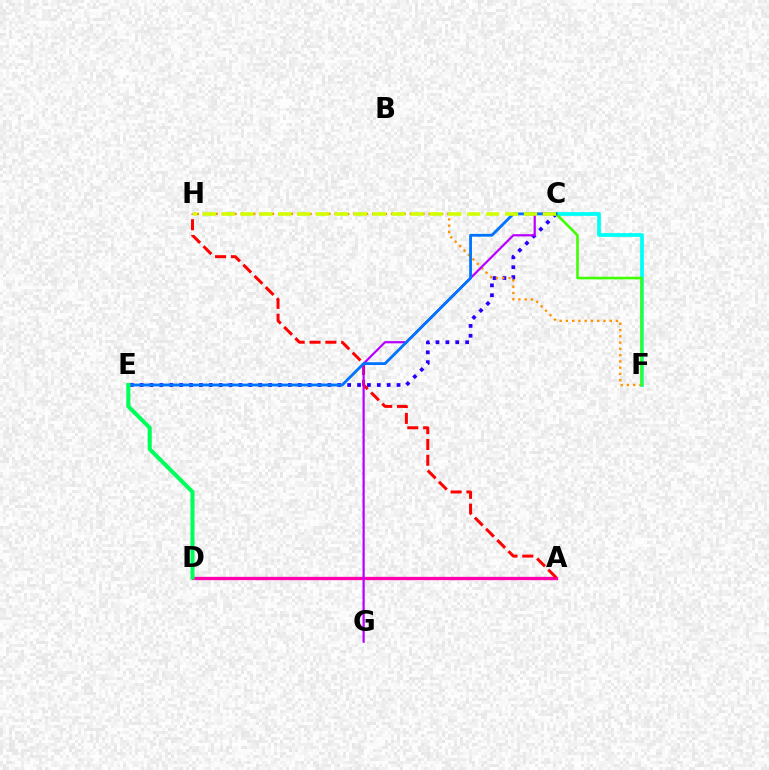{('C', 'F'): [{'color': '#00fff6', 'line_style': 'solid', 'thickness': 2.71}, {'color': '#3dff00', 'line_style': 'solid', 'thickness': 1.86}], ('A', 'D'): [{'color': '#ff00ac', 'line_style': 'solid', 'thickness': 2.38}], ('C', 'E'): [{'color': '#2500ff', 'line_style': 'dotted', 'thickness': 2.68}, {'color': '#0074ff', 'line_style': 'solid', 'thickness': 2.03}], ('A', 'H'): [{'color': '#ff0000', 'line_style': 'dashed', 'thickness': 2.15}], ('F', 'H'): [{'color': '#ff9400', 'line_style': 'dotted', 'thickness': 1.7}], ('C', 'G'): [{'color': '#b900ff', 'line_style': 'solid', 'thickness': 1.6}], ('C', 'H'): [{'color': '#d1ff00', 'line_style': 'dashed', 'thickness': 2.57}], ('D', 'E'): [{'color': '#00ff5c', 'line_style': 'solid', 'thickness': 2.92}]}